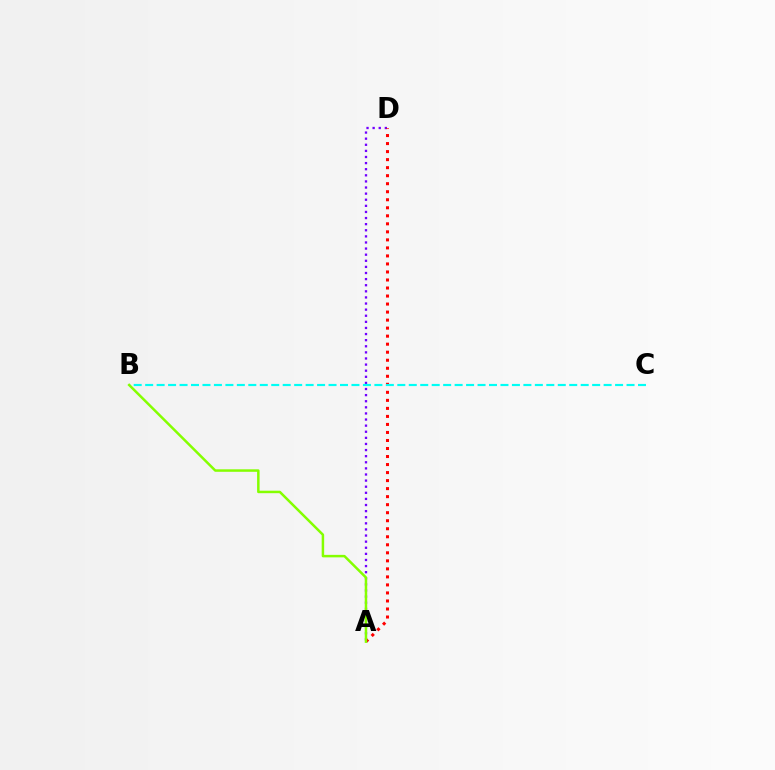{('A', 'D'): [{'color': '#7200ff', 'line_style': 'dotted', 'thickness': 1.66}, {'color': '#ff0000', 'line_style': 'dotted', 'thickness': 2.18}], ('B', 'C'): [{'color': '#00fff6', 'line_style': 'dashed', 'thickness': 1.56}], ('A', 'B'): [{'color': '#84ff00', 'line_style': 'solid', 'thickness': 1.79}]}